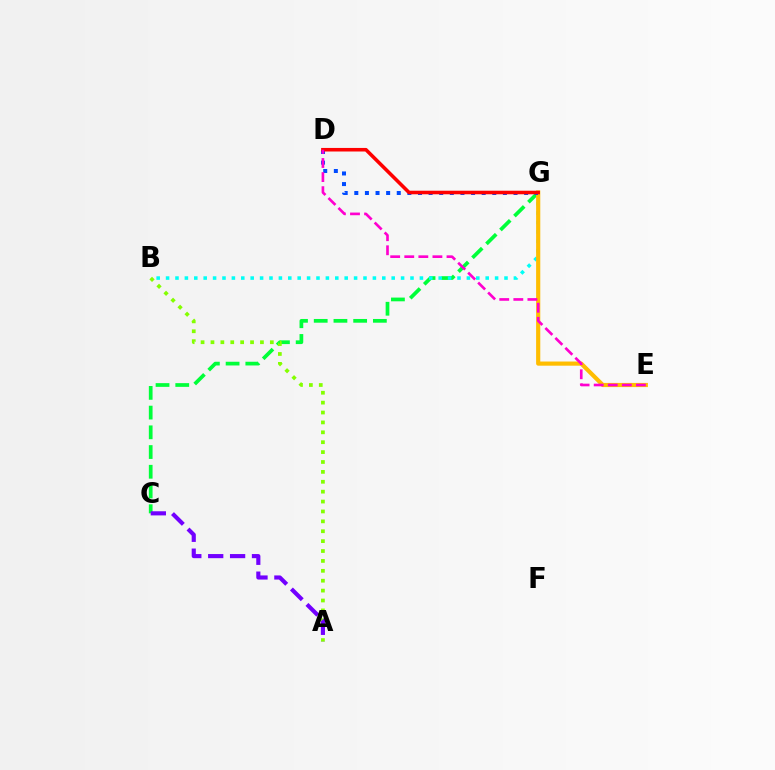{('C', 'G'): [{'color': '#00ff39', 'line_style': 'dashed', 'thickness': 2.68}], ('B', 'G'): [{'color': '#00fff6', 'line_style': 'dotted', 'thickness': 2.55}], ('A', 'B'): [{'color': '#84ff00', 'line_style': 'dotted', 'thickness': 2.69}], ('E', 'G'): [{'color': '#ffbd00', 'line_style': 'solid', 'thickness': 3.0}], ('D', 'G'): [{'color': '#004bff', 'line_style': 'dotted', 'thickness': 2.88}, {'color': '#ff0000', 'line_style': 'solid', 'thickness': 2.56}], ('D', 'E'): [{'color': '#ff00cf', 'line_style': 'dashed', 'thickness': 1.91}], ('A', 'C'): [{'color': '#7200ff', 'line_style': 'dashed', 'thickness': 2.97}]}